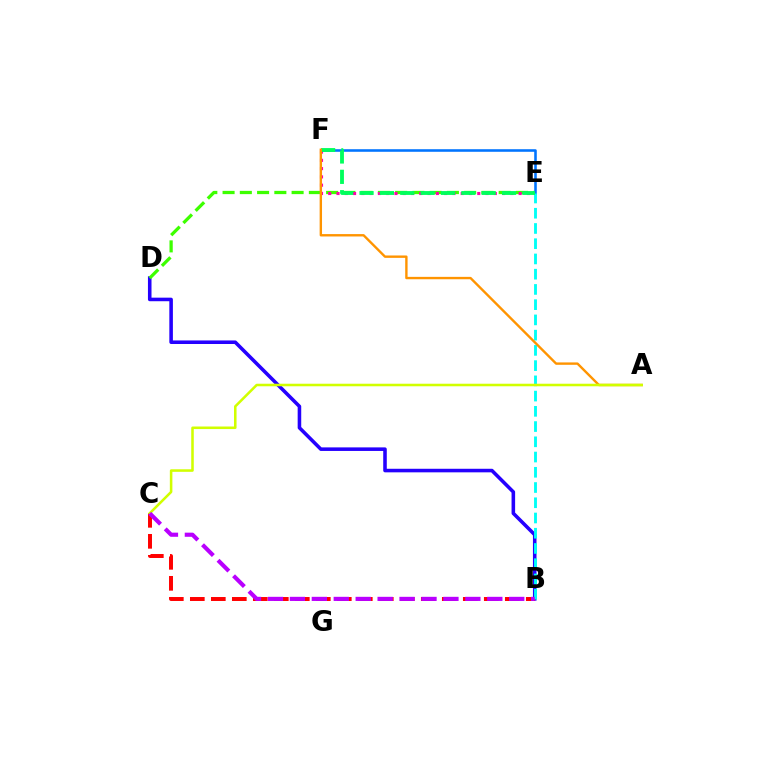{('B', 'D'): [{'color': '#2500ff', 'line_style': 'solid', 'thickness': 2.57}], ('D', 'E'): [{'color': '#3dff00', 'line_style': 'dashed', 'thickness': 2.34}], ('E', 'F'): [{'color': '#ff00ac', 'line_style': 'dotted', 'thickness': 2.25}, {'color': '#0074ff', 'line_style': 'solid', 'thickness': 1.85}, {'color': '#00ff5c', 'line_style': 'dashed', 'thickness': 2.77}], ('B', 'C'): [{'color': '#ff0000', 'line_style': 'dashed', 'thickness': 2.85}, {'color': '#b900ff', 'line_style': 'dashed', 'thickness': 2.98}], ('B', 'E'): [{'color': '#00fff6', 'line_style': 'dashed', 'thickness': 2.07}], ('A', 'F'): [{'color': '#ff9400', 'line_style': 'solid', 'thickness': 1.72}], ('A', 'C'): [{'color': '#d1ff00', 'line_style': 'solid', 'thickness': 1.83}]}